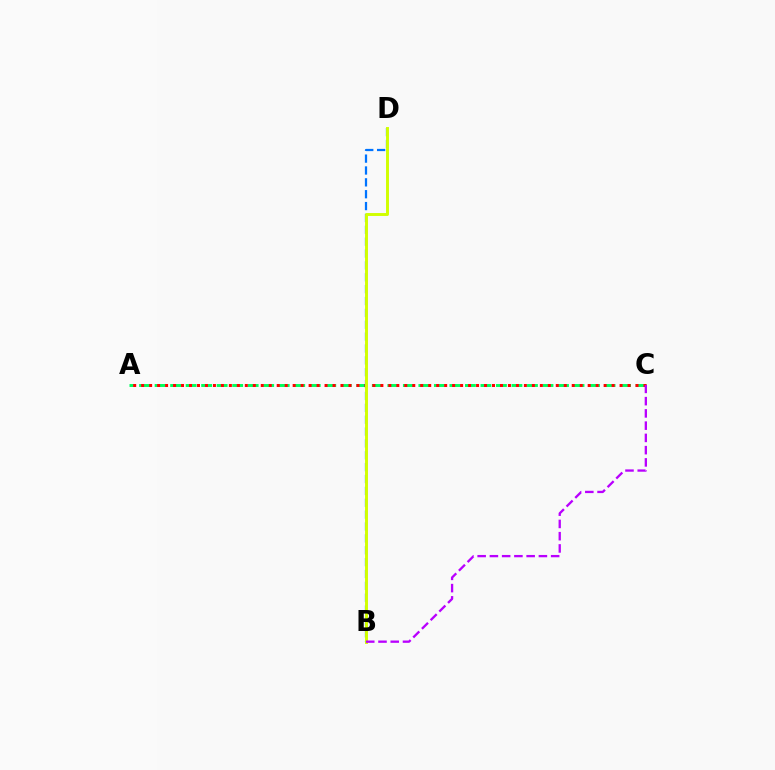{('A', 'C'): [{'color': '#00ff5c', 'line_style': 'dashed', 'thickness': 2.11}, {'color': '#ff0000', 'line_style': 'dotted', 'thickness': 2.17}], ('B', 'D'): [{'color': '#0074ff', 'line_style': 'dashed', 'thickness': 1.61}, {'color': '#d1ff00', 'line_style': 'solid', 'thickness': 2.11}], ('B', 'C'): [{'color': '#b900ff', 'line_style': 'dashed', 'thickness': 1.66}]}